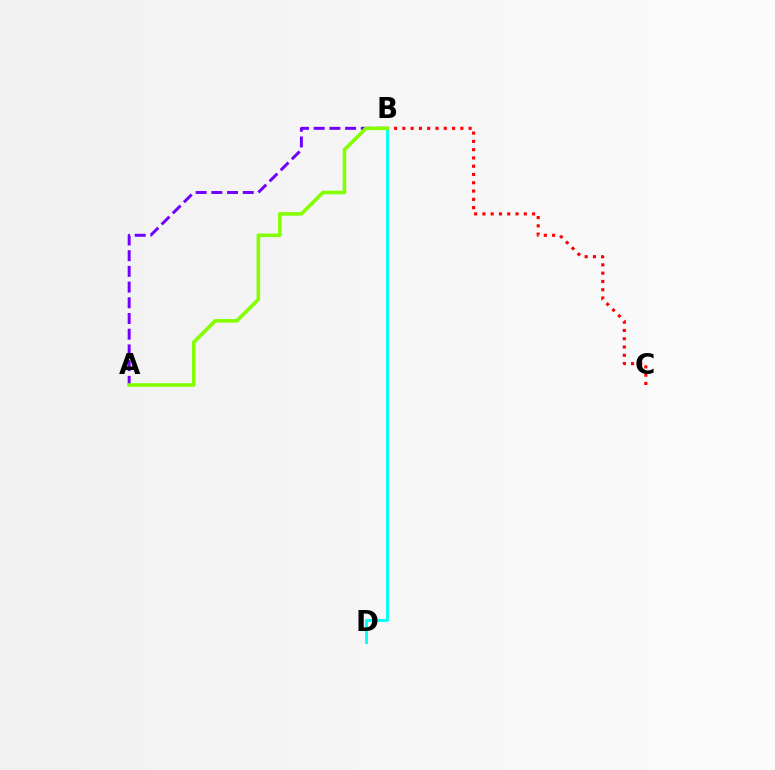{('A', 'B'): [{'color': '#7200ff', 'line_style': 'dashed', 'thickness': 2.13}, {'color': '#84ff00', 'line_style': 'solid', 'thickness': 2.58}], ('B', 'C'): [{'color': '#ff0000', 'line_style': 'dotted', 'thickness': 2.25}], ('B', 'D'): [{'color': '#00fff6', 'line_style': 'solid', 'thickness': 2.06}]}